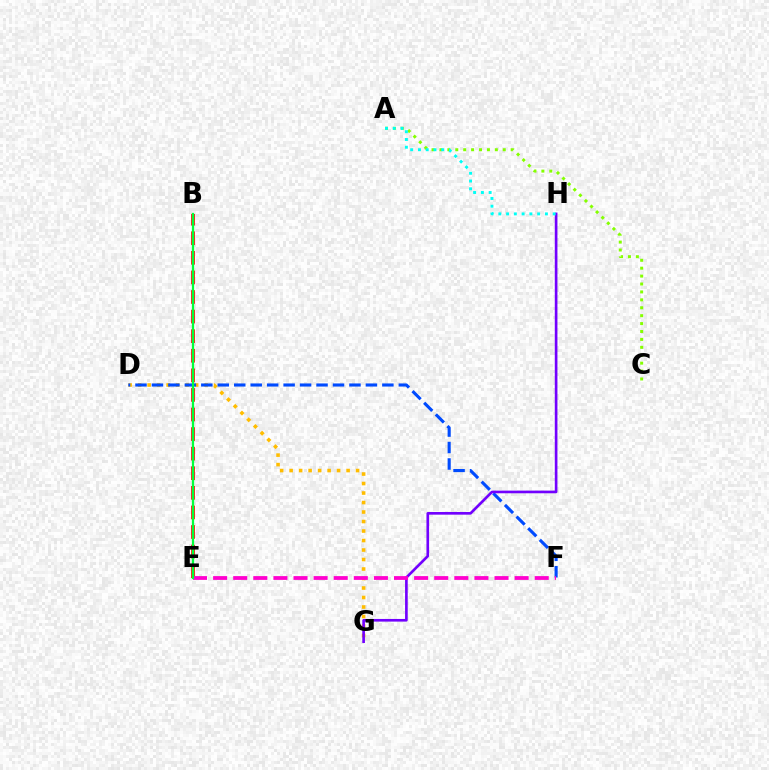{('B', 'E'): [{'color': '#ff0000', 'line_style': 'dashed', 'thickness': 2.66}, {'color': '#00ff39', 'line_style': 'solid', 'thickness': 1.62}], ('D', 'G'): [{'color': '#ffbd00', 'line_style': 'dotted', 'thickness': 2.58}], ('A', 'C'): [{'color': '#84ff00', 'line_style': 'dotted', 'thickness': 2.15}], ('D', 'F'): [{'color': '#004bff', 'line_style': 'dashed', 'thickness': 2.24}], ('G', 'H'): [{'color': '#7200ff', 'line_style': 'solid', 'thickness': 1.91}], ('E', 'F'): [{'color': '#ff00cf', 'line_style': 'dashed', 'thickness': 2.73}], ('A', 'H'): [{'color': '#00fff6', 'line_style': 'dotted', 'thickness': 2.11}]}